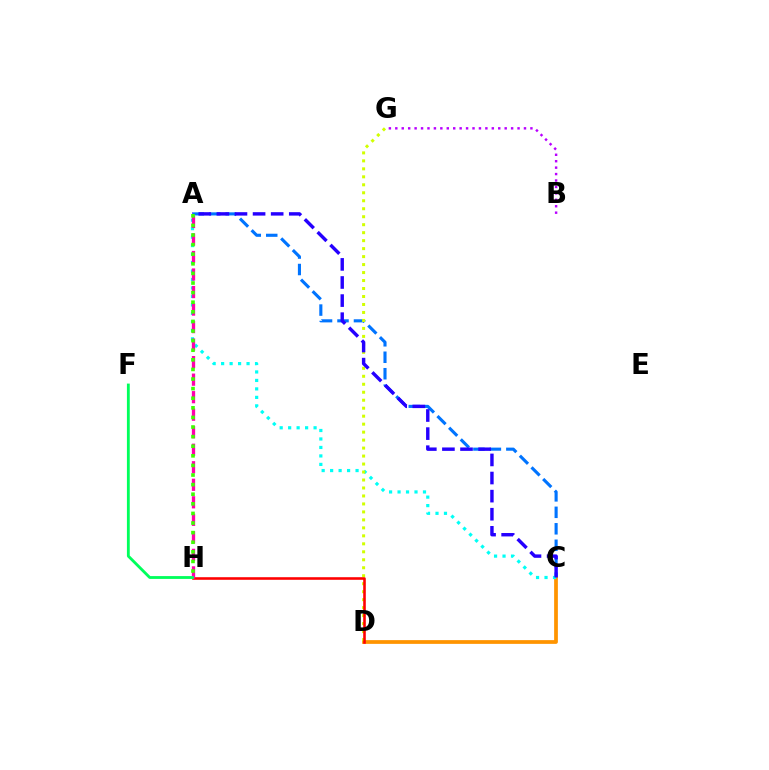{('A', 'C'): [{'color': '#0074ff', 'line_style': 'dashed', 'thickness': 2.24}, {'color': '#00fff6', 'line_style': 'dotted', 'thickness': 2.3}, {'color': '#2500ff', 'line_style': 'dashed', 'thickness': 2.46}], ('C', 'D'): [{'color': '#ff9400', 'line_style': 'solid', 'thickness': 2.69}], ('D', 'G'): [{'color': '#d1ff00', 'line_style': 'dotted', 'thickness': 2.17}], ('D', 'H'): [{'color': '#ff0000', 'line_style': 'solid', 'thickness': 1.86}], ('B', 'G'): [{'color': '#b900ff', 'line_style': 'dotted', 'thickness': 1.75}], ('A', 'H'): [{'color': '#ff00ac', 'line_style': 'dashed', 'thickness': 2.38}, {'color': '#3dff00', 'line_style': 'dotted', 'thickness': 2.61}], ('F', 'H'): [{'color': '#00ff5c', 'line_style': 'solid', 'thickness': 2.04}]}